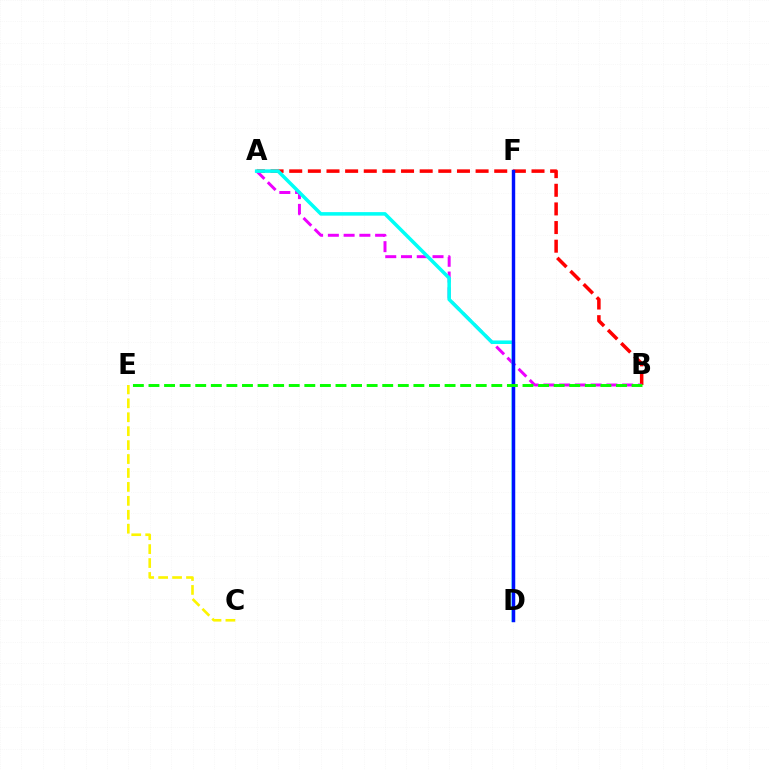{('A', 'B'): [{'color': '#ff0000', 'line_style': 'dashed', 'thickness': 2.53}, {'color': '#ee00ff', 'line_style': 'dashed', 'thickness': 2.14}], ('C', 'E'): [{'color': '#fcf500', 'line_style': 'dashed', 'thickness': 1.89}], ('A', 'D'): [{'color': '#00fff6', 'line_style': 'solid', 'thickness': 2.55}], ('D', 'F'): [{'color': '#0010ff', 'line_style': 'solid', 'thickness': 2.46}], ('B', 'E'): [{'color': '#08ff00', 'line_style': 'dashed', 'thickness': 2.12}]}